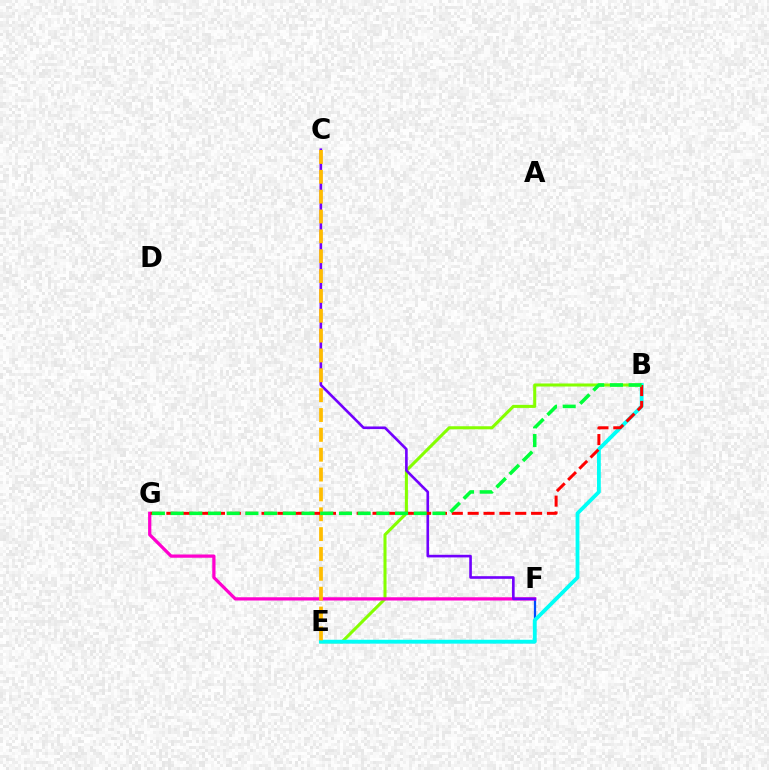{('E', 'F'): [{'color': '#004bff', 'line_style': 'solid', 'thickness': 1.62}], ('B', 'E'): [{'color': '#84ff00', 'line_style': 'solid', 'thickness': 2.19}, {'color': '#00fff6', 'line_style': 'solid', 'thickness': 2.74}], ('F', 'G'): [{'color': '#ff00cf', 'line_style': 'solid', 'thickness': 2.33}], ('C', 'F'): [{'color': '#7200ff', 'line_style': 'solid', 'thickness': 1.89}], ('C', 'E'): [{'color': '#ffbd00', 'line_style': 'dashed', 'thickness': 2.7}], ('B', 'G'): [{'color': '#ff0000', 'line_style': 'dashed', 'thickness': 2.15}, {'color': '#00ff39', 'line_style': 'dashed', 'thickness': 2.54}]}